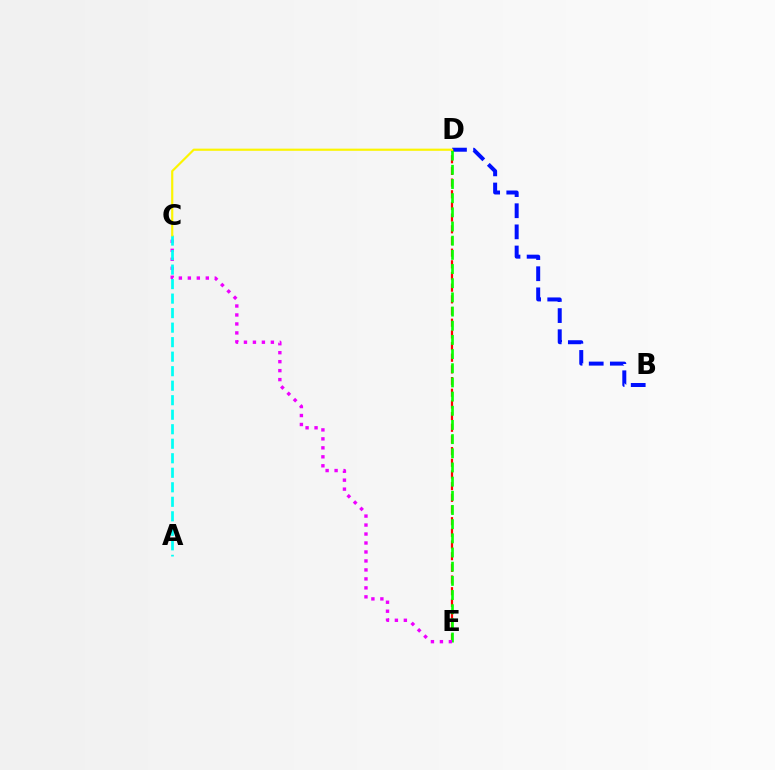{('B', 'D'): [{'color': '#0010ff', 'line_style': 'dashed', 'thickness': 2.87}], ('D', 'E'): [{'color': '#ff0000', 'line_style': 'dashed', 'thickness': 1.59}, {'color': '#08ff00', 'line_style': 'dashed', 'thickness': 1.93}], ('C', 'E'): [{'color': '#ee00ff', 'line_style': 'dotted', 'thickness': 2.44}], ('A', 'C'): [{'color': '#00fff6', 'line_style': 'dashed', 'thickness': 1.97}], ('C', 'D'): [{'color': '#fcf500', 'line_style': 'solid', 'thickness': 1.57}]}